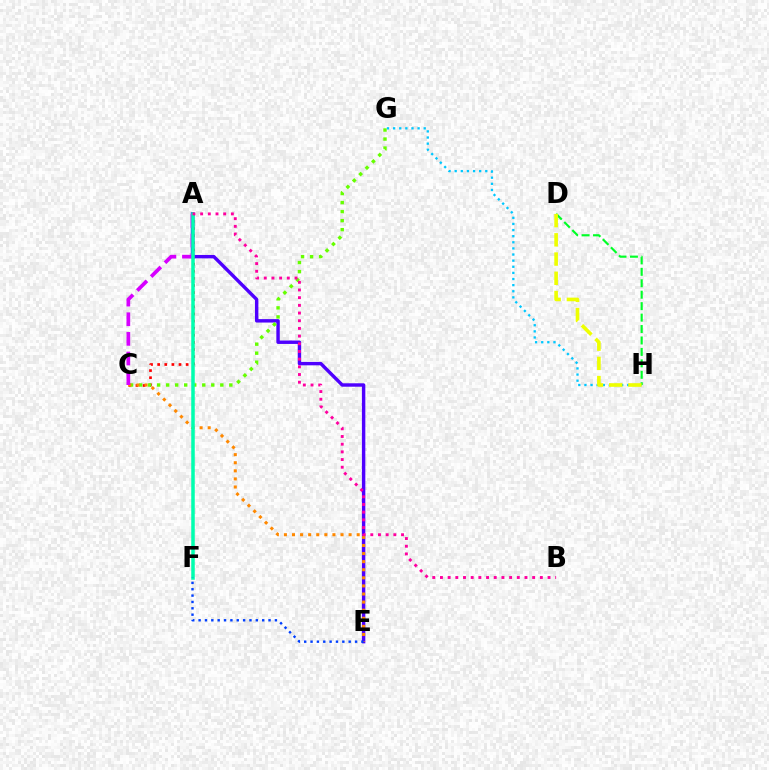{('A', 'C'): [{'color': '#ff0000', 'line_style': 'dotted', 'thickness': 1.93}, {'color': '#d600ff', 'line_style': 'dashed', 'thickness': 2.67}], ('A', 'E'): [{'color': '#4f00ff', 'line_style': 'solid', 'thickness': 2.46}], ('C', 'G'): [{'color': '#66ff00', 'line_style': 'dotted', 'thickness': 2.45}], ('G', 'H'): [{'color': '#00c7ff', 'line_style': 'dotted', 'thickness': 1.66}], ('C', 'E'): [{'color': '#ff8800', 'line_style': 'dotted', 'thickness': 2.2}], ('D', 'H'): [{'color': '#00ff27', 'line_style': 'dashed', 'thickness': 1.55}, {'color': '#eeff00', 'line_style': 'dashed', 'thickness': 2.61}], ('A', 'F'): [{'color': '#00ffaf', 'line_style': 'solid', 'thickness': 2.53}], ('E', 'F'): [{'color': '#003fff', 'line_style': 'dotted', 'thickness': 1.73}], ('A', 'B'): [{'color': '#ff00a0', 'line_style': 'dotted', 'thickness': 2.09}]}